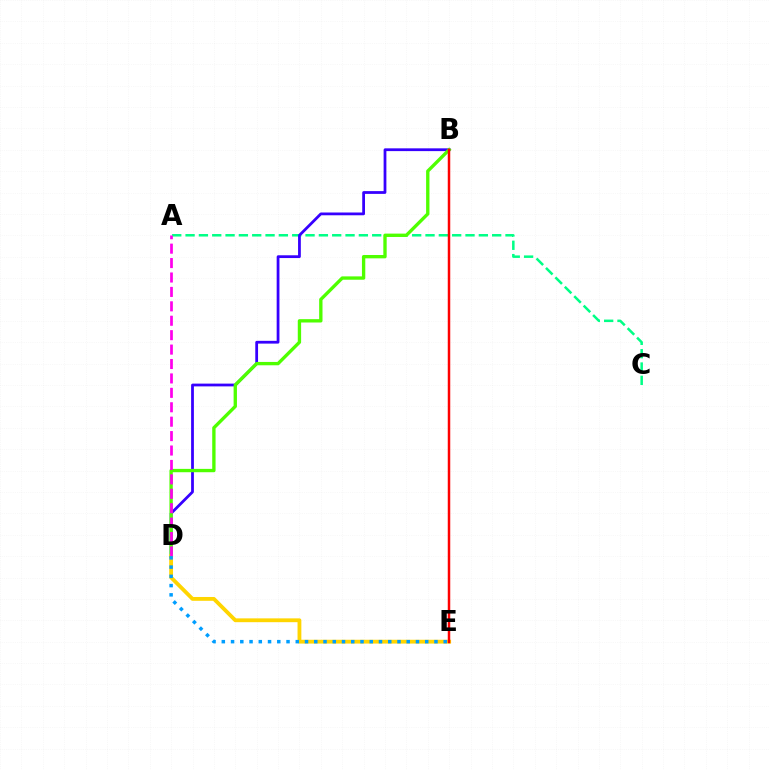{('A', 'C'): [{'color': '#00ff86', 'line_style': 'dashed', 'thickness': 1.81}], ('B', 'D'): [{'color': '#3700ff', 'line_style': 'solid', 'thickness': 2.0}, {'color': '#4fff00', 'line_style': 'solid', 'thickness': 2.41}], ('D', 'E'): [{'color': '#ffd500', 'line_style': 'solid', 'thickness': 2.75}, {'color': '#009eff', 'line_style': 'dotted', 'thickness': 2.51}], ('B', 'E'): [{'color': '#ff0000', 'line_style': 'solid', 'thickness': 1.79}], ('A', 'D'): [{'color': '#ff00ed', 'line_style': 'dashed', 'thickness': 1.96}]}